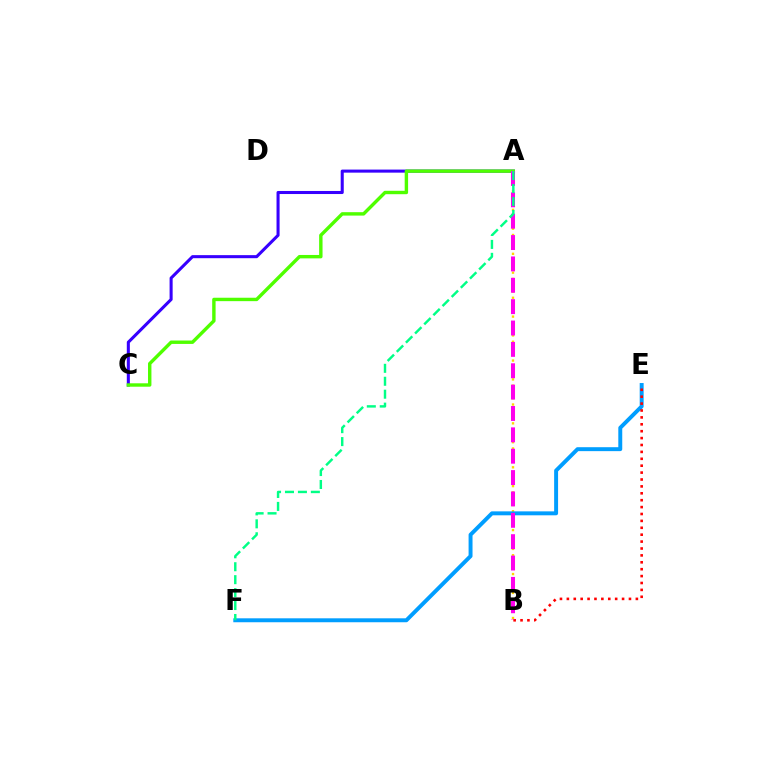{('A', 'C'): [{'color': '#3700ff', 'line_style': 'solid', 'thickness': 2.2}, {'color': '#4fff00', 'line_style': 'solid', 'thickness': 2.46}], ('A', 'B'): [{'color': '#ffd500', 'line_style': 'dotted', 'thickness': 1.71}, {'color': '#ff00ed', 'line_style': 'dashed', 'thickness': 2.9}], ('E', 'F'): [{'color': '#009eff', 'line_style': 'solid', 'thickness': 2.83}], ('B', 'E'): [{'color': '#ff0000', 'line_style': 'dotted', 'thickness': 1.87}], ('A', 'F'): [{'color': '#00ff86', 'line_style': 'dashed', 'thickness': 1.76}]}